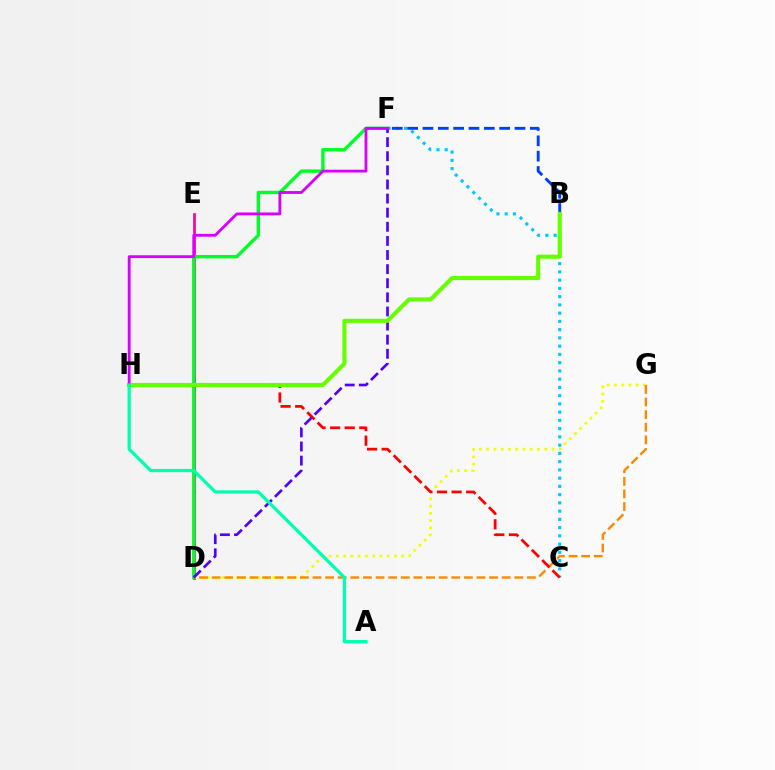{('D', 'E'): [{'color': '#ff00a0', 'line_style': 'solid', 'thickness': 1.94}], ('D', 'G'): [{'color': '#eeff00', 'line_style': 'dotted', 'thickness': 1.97}, {'color': '#ff8800', 'line_style': 'dashed', 'thickness': 1.71}], ('D', 'F'): [{'color': '#00ff27', 'line_style': 'solid', 'thickness': 2.44}, {'color': '#4f00ff', 'line_style': 'dashed', 'thickness': 1.92}], ('C', 'F'): [{'color': '#00c7ff', 'line_style': 'dotted', 'thickness': 2.24}], ('C', 'H'): [{'color': '#ff0000', 'line_style': 'dashed', 'thickness': 1.98}], ('B', 'F'): [{'color': '#003fff', 'line_style': 'dashed', 'thickness': 2.08}], ('B', 'H'): [{'color': '#66ff00', 'line_style': 'solid', 'thickness': 2.96}], ('F', 'H'): [{'color': '#d600ff', 'line_style': 'solid', 'thickness': 2.04}], ('A', 'H'): [{'color': '#00ffaf', 'line_style': 'solid', 'thickness': 2.35}]}